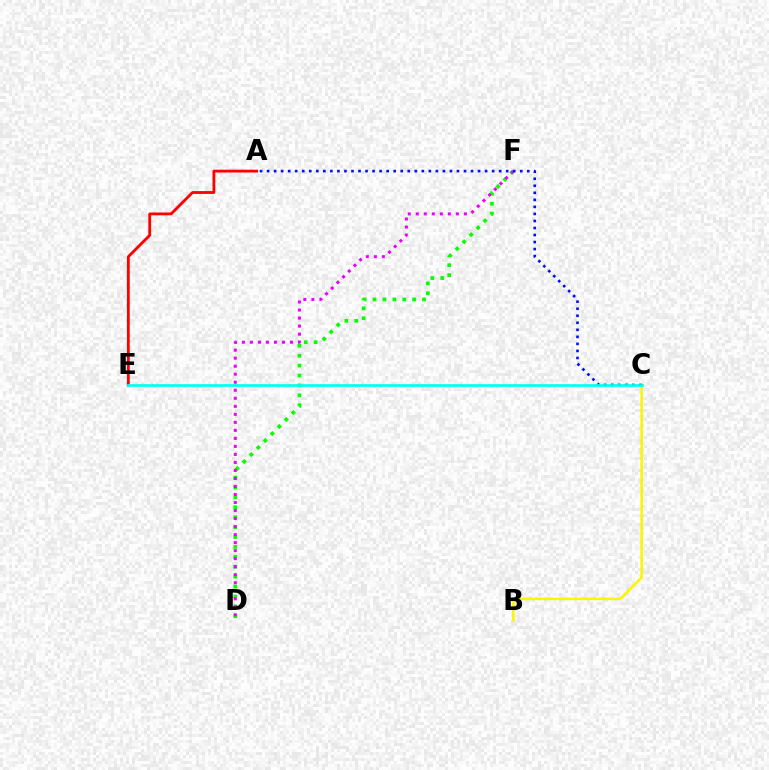{('B', 'C'): [{'color': '#fcf500', 'line_style': 'solid', 'thickness': 1.84}], ('D', 'F'): [{'color': '#08ff00', 'line_style': 'dotted', 'thickness': 2.69}, {'color': '#ee00ff', 'line_style': 'dotted', 'thickness': 2.18}], ('A', 'E'): [{'color': '#ff0000', 'line_style': 'solid', 'thickness': 2.03}], ('A', 'C'): [{'color': '#0010ff', 'line_style': 'dotted', 'thickness': 1.91}], ('C', 'E'): [{'color': '#00fff6', 'line_style': 'solid', 'thickness': 1.93}]}